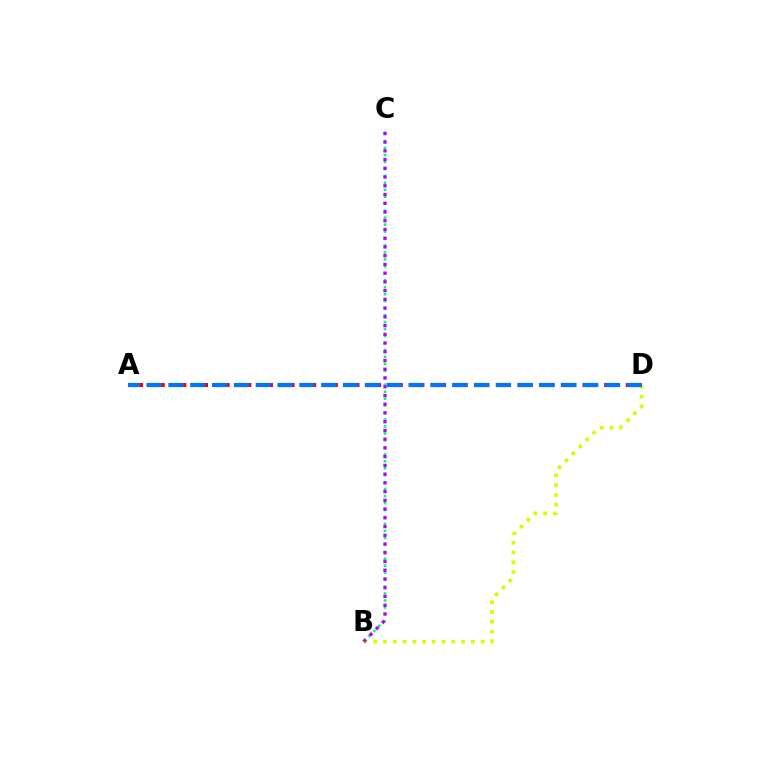{('B', 'C'): [{'color': '#00ff5c', 'line_style': 'dotted', 'thickness': 1.89}, {'color': '#b900ff', 'line_style': 'dotted', 'thickness': 2.37}], ('B', 'D'): [{'color': '#d1ff00', 'line_style': 'dotted', 'thickness': 2.65}], ('A', 'D'): [{'color': '#ff0000', 'line_style': 'dashed', 'thickness': 2.94}, {'color': '#0074ff', 'line_style': 'dashed', 'thickness': 2.97}]}